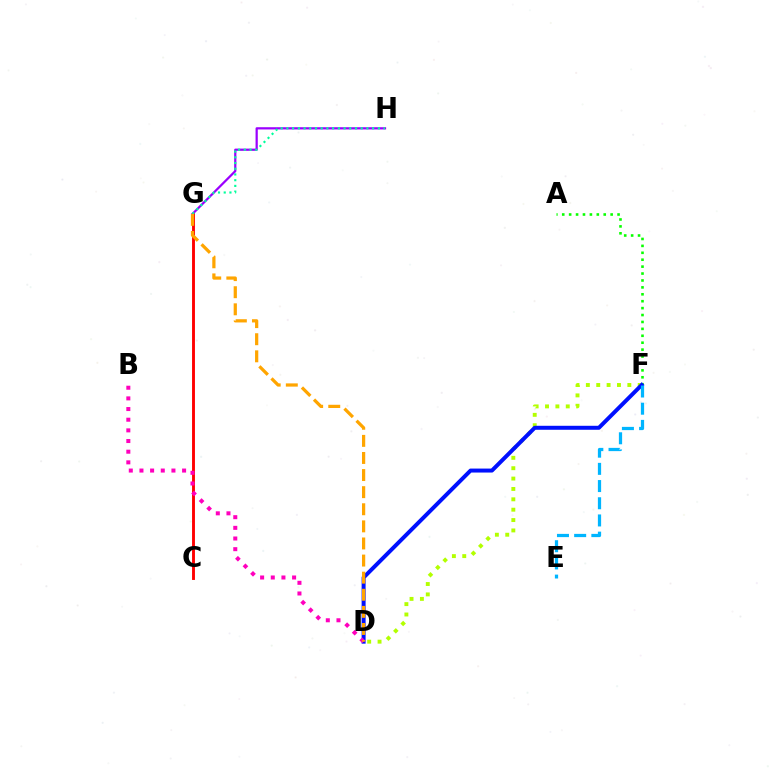{('C', 'G'): [{'color': '#ff0000', 'line_style': 'solid', 'thickness': 2.08}], ('A', 'F'): [{'color': '#08ff00', 'line_style': 'dotted', 'thickness': 1.88}], ('D', 'F'): [{'color': '#b3ff00', 'line_style': 'dotted', 'thickness': 2.82}, {'color': '#0010ff', 'line_style': 'solid', 'thickness': 2.87}], ('G', 'H'): [{'color': '#9b00ff', 'line_style': 'solid', 'thickness': 1.61}, {'color': '#00ff9d', 'line_style': 'dotted', 'thickness': 1.55}], ('B', 'D'): [{'color': '#ff00bd', 'line_style': 'dotted', 'thickness': 2.9}], ('D', 'G'): [{'color': '#ffa500', 'line_style': 'dashed', 'thickness': 2.32}], ('E', 'F'): [{'color': '#00b5ff', 'line_style': 'dashed', 'thickness': 2.34}]}